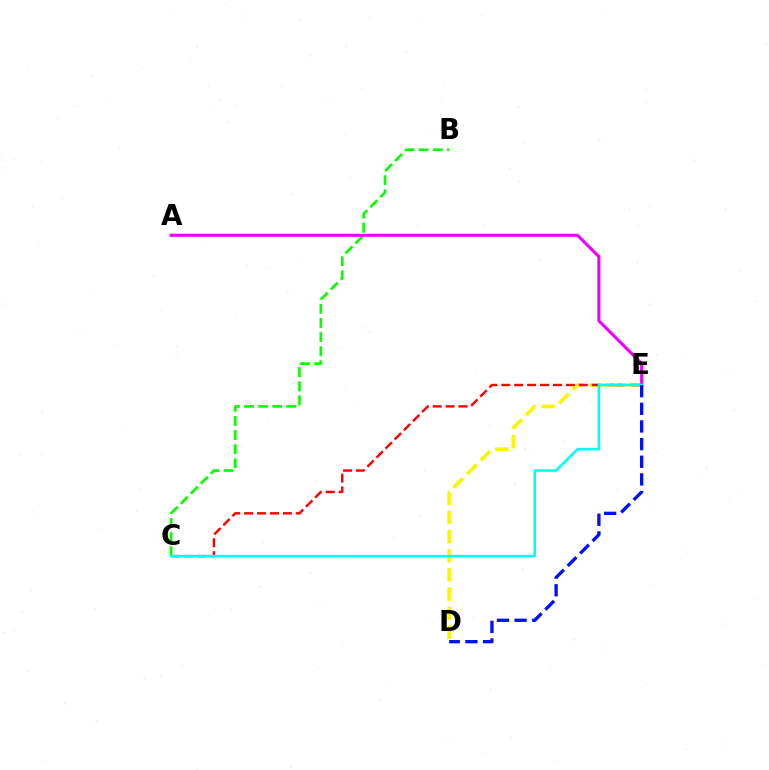{('B', 'C'): [{'color': '#08ff00', 'line_style': 'dashed', 'thickness': 1.92}], ('D', 'E'): [{'color': '#fcf500', 'line_style': 'dashed', 'thickness': 2.6}, {'color': '#0010ff', 'line_style': 'dashed', 'thickness': 2.4}], ('C', 'E'): [{'color': '#ff0000', 'line_style': 'dashed', 'thickness': 1.75}, {'color': '#00fff6', 'line_style': 'solid', 'thickness': 1.85}], ('A', 'E'): [{'color': '#ee00ff', 'line_style': 'solid', 'thickness': 2.21}]}